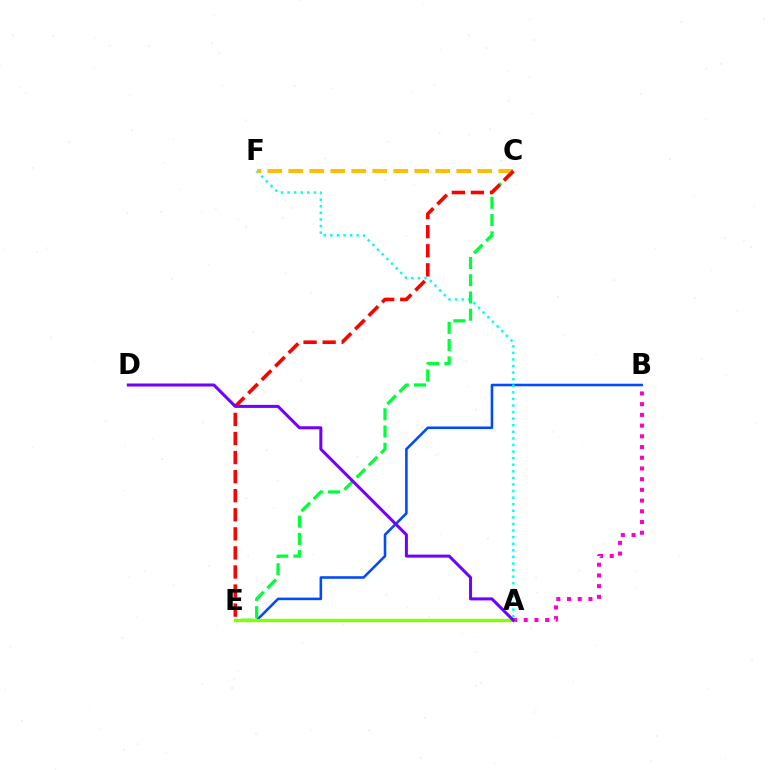{('B', 'E'): [{'color': '#004bff', 'line_style': 'solid', 'thickness': 1.85}], ('A', 'F'): [{'color': '#00fff6', 'line_style': 'dotted', 'thickness': 1.79}], ('C', 'E'): [{'color': '#00ff39', 'line_style': 'dashed', 'thickness': 2.34}, {'color': '#ff0000', 'line_style': 'dashed', 'thickness': 2.59}], ('A', 'B'): [{'color': '#ff00cf', 'line_style': 'dotted', 'thickness': 2.91}], ('A', 'E'): [{'color': '#84ff00', 'line_style': 'solid', 'thickness': 2.43}], ('C', 'F'): [{'color': '#ffbd00', 'line_style': 'dashed', 'thickness': 2.85}], ('A', 'D'): [{'color': '#7200ff', 'line_style': 'solid', 'thickness': 2.18}]}